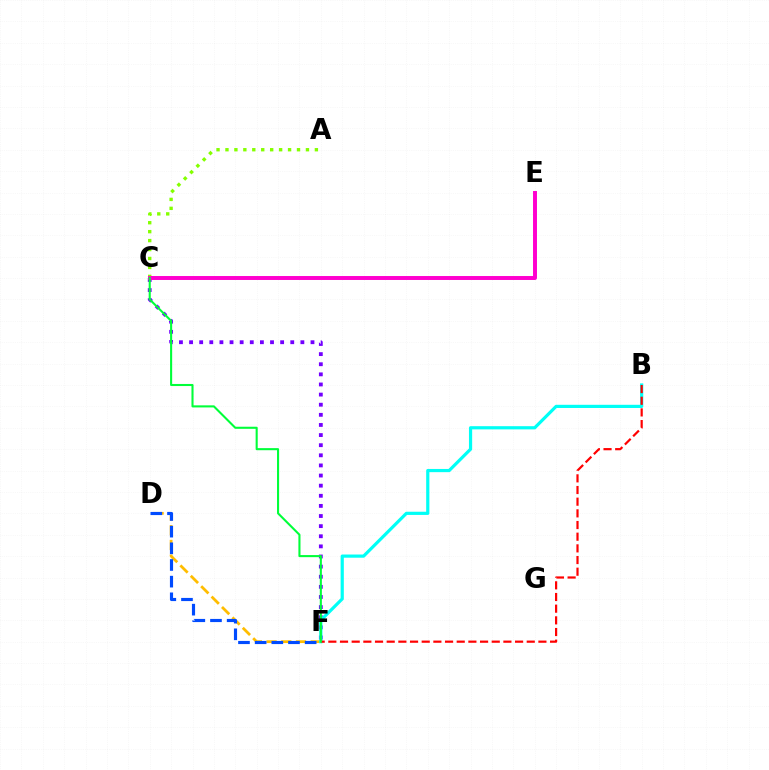{('C', 'F'): [{'color': '#7200ff', 'line_style': 'dotted', 'thickness': 2.75}, {'color': '#00ff39', 'line_style': 'solid', 'thickness': 1.5}], ('D', 'F'): [{'color': '#ffbd00', 'line_style': 'dashed', 'thickness': 2.0}, {'color': '#004bff', 'line_style': 'dashed', 'thickness': 2.26}], ('B', 'F'): [{'color': '#00fff6', 'line_style': 'solid', 'thickness': 2.3}, {'color': '#ff0000', 'line_style': 'dashed', 'thickness': 1.59}], ('A', 'C'): [{'color': '#84ff00', 'line_style': 'dotted', 'thickness': 2.43}], ('C', 'E'): [{'color': '#ff00cf', 'line_style': 'solid', 'thickness': 2.85}]}